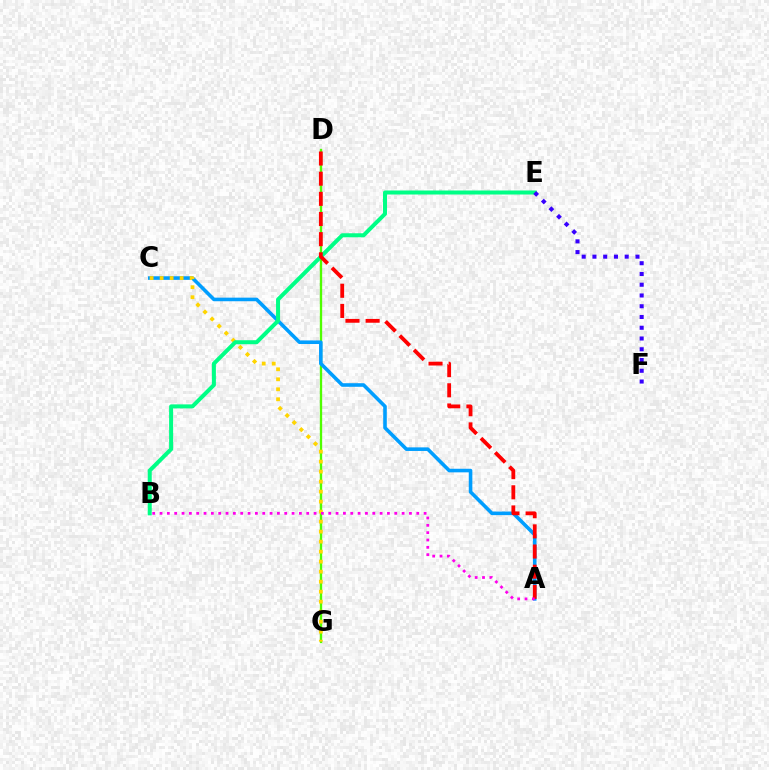{('D', 'G'): [{'color': '#4fff00', 'line_style': 'solid', 'thickness': 1.68}], ('A', 'C'): [{'color': '#009eff', 'line_style': 'solid', 'thickness': 2.58}], ('C', 'G'): [{'color': '#ffd500', 'line_style': 'dotted', 'thickness': 2.72}], ('B', 'E'): [{'color': '#00ff86', 'line_style': 'solid', 'thickness': 2.89}], ('E', 'F'): [{'color': '#3700ff', 'line_style': 'dotted', 'thickness': 2.92}], ('A', 'D'): [{'color': '#ff0000', 'line_style': 'dashed', 'thickness': 2.74}], ('A', 'B'): [{'color': '#ff00ed', 'line_style': 'dotted', 'thickness': 1.99}]}